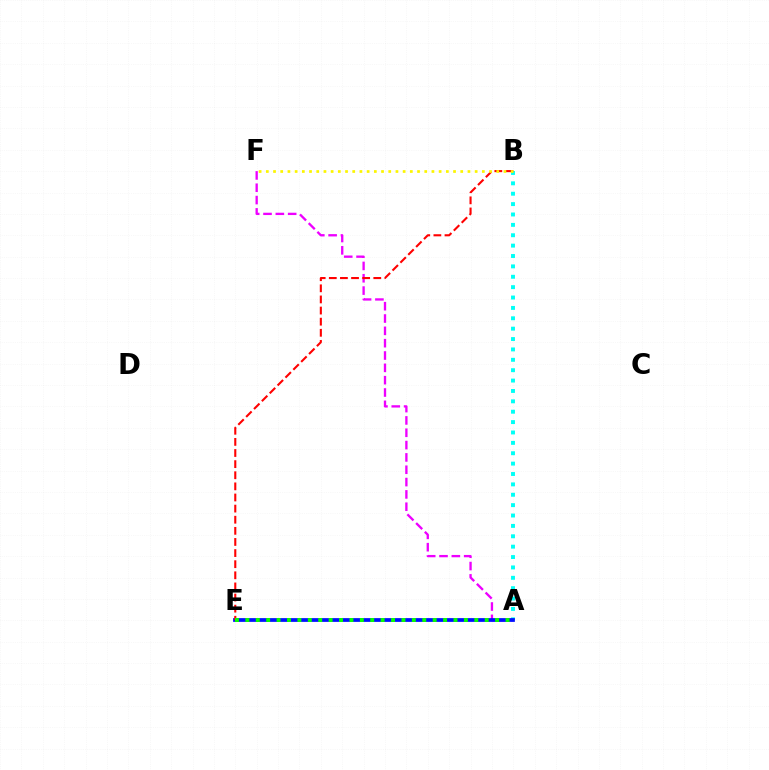{('A', 'B'): [{'color': '#00fff6', 'line_style': 'dotted', 'thickness': 2.82}], ('A', 'F'): [{'color': '#ee00ff', 'line_style': 'dashed', 'thickness': 1.67}], ('A', 'E'): [{'color': '#0010ff', 'line_style': 'solid', 'thickness': 2.7}, {'color': '#08ff00', 'line_style': 'dotted', 'thickness': 2.83}], ('B', 'E'): [{'color': '#ff0000', 'line_style': 'dashed', 'thickness': 1.51}], ('B', 'F'): [{'color': '#fcf500', 'line_style': 'dotted', 'thickness': 1.96}]}